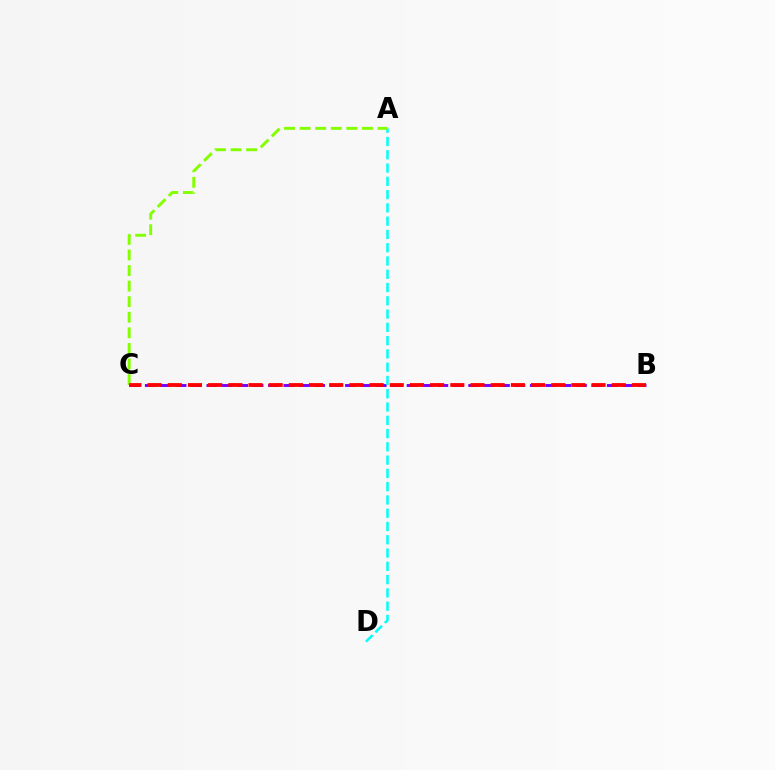{('B', 'C'): [{'color': '#7200ff', 'line_style': 'dashed', 'thickness': 2.09}, {'color': '#ff0000', 'line_style': 'dashed', 'thickness': 2.74}], ('A', 'D'): [{'color': '#00fff6', 'line_style': 'dashed', 'thickness': 1.8}], ('A', 'C'): [{'color': '#84ff00', 'line_style': 'dashed', 'thickness': 2.12}]}